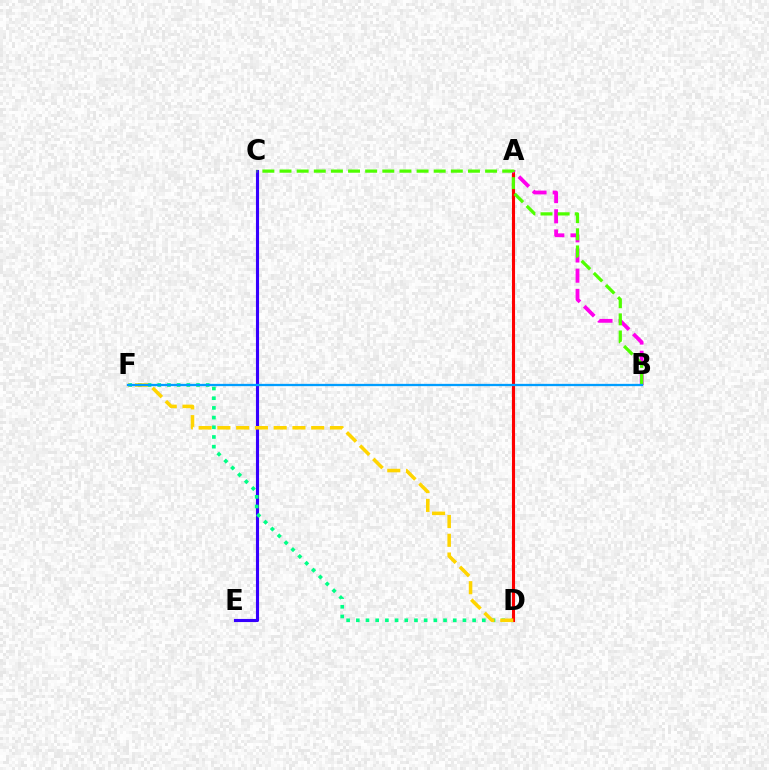{('C', 'E'): [{'color': '#3700ff', 'line_style': 'solid', 'thickness': 2.23}], ('D', 'F'): [{'color': '#00ff86', 'line_style': 'dotted', 'thickness': 2.63}, {'color': '#ffd500', 'line_style': 'dashed', 'thickness': 2.55}], ('A', 'D'): [{'color': '#ff0000', 'line_style': 'solid', 'thickness': 2.23}], ('A', 'B'): [{'color': '#ff00ed', 'line_style': 'dashed', 'thickness': 2.74}], ('B', 'C'): [{'color': '#4fff00', 'line_style': 'dashed', 'thickness': 2.33}], ('B', 'F'): [{'color': '#009eff', 'line_style': 'solid', 'thickness': 1.65}]}